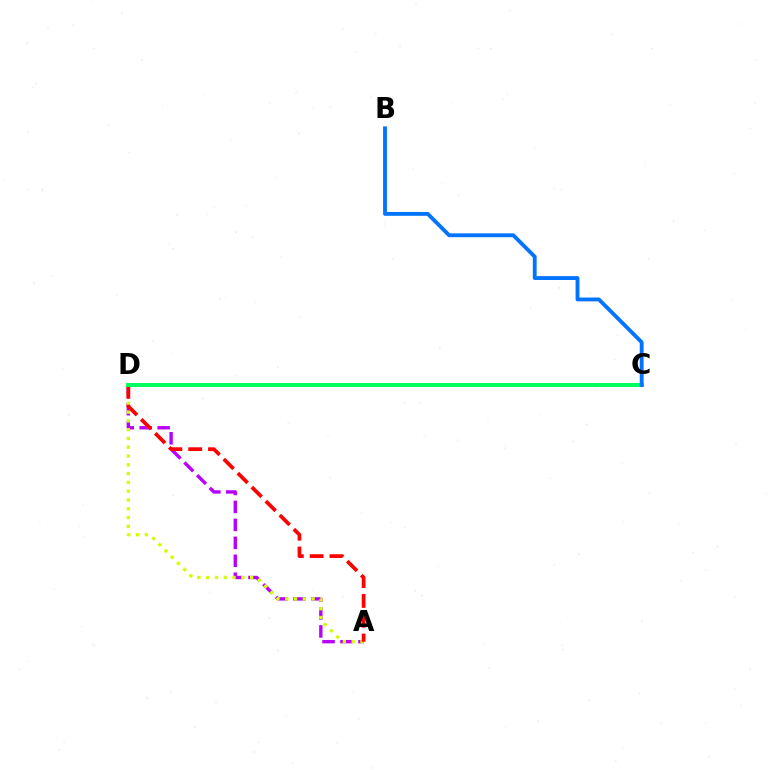{('A', 'D'): [{'color': '#b900ff', 'line_style': 'dashed', 'thickness': 2.44}, {'color': '#d1ff00', 'line_style': 'dotted', 'thickness': 2.39}, {'color': '#ff0000', 'line_style': 'dashed', 'thickness': 2.69}], ('C', 'D'): [{'color': '#00ff5c', 'line_style': 'solid', 'thickness': 2.87}], ('B', 'C'): [{'color': '#0074ff', 'line_style': 'solid', 'thickness': 2.77}]}